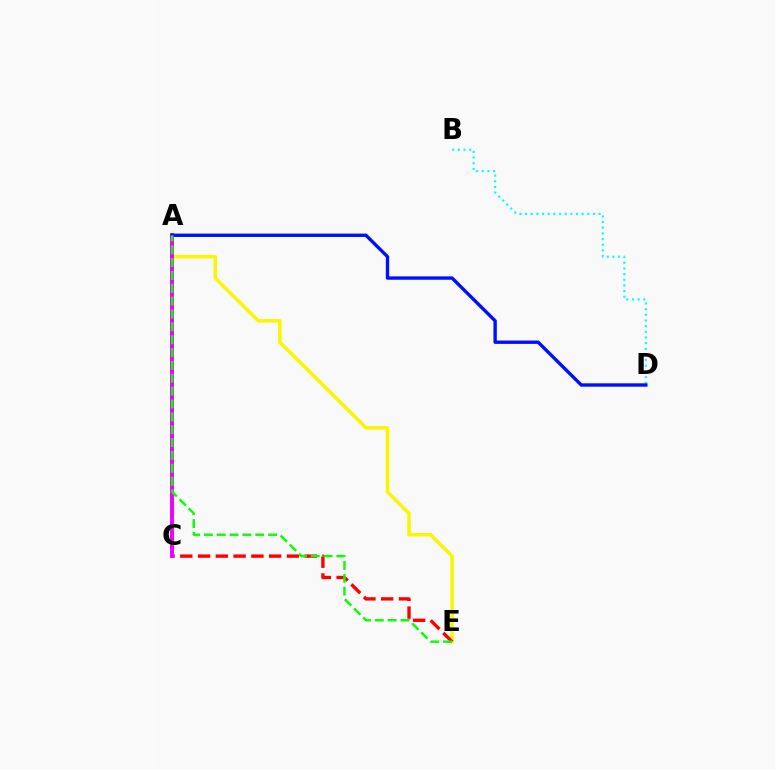{('A', 'E'): [{'color': '#fcf500', 'line_style': 'solid', 'thickness': 2.52}, {'color': '#08ff00', 'line_style': 'dashed', 'thickness': 1.75}], ('C', 'E'): [{'color': '#ff0000', 'line_style': 'dashed', 'thickness': 2.42}], ('B', 'D'): [{'color': '#00fff6', 'line_style': 'dotted', 'thickness': 1.54}], ('A', 'C'): [{'color': '#ee00ff', 'line_style': 'solid', 'thickness': 2.84}], ('A', 'D'): [{'color': '#0010ff', 'line_style': 'solid', 'thickness': 2.43}]}